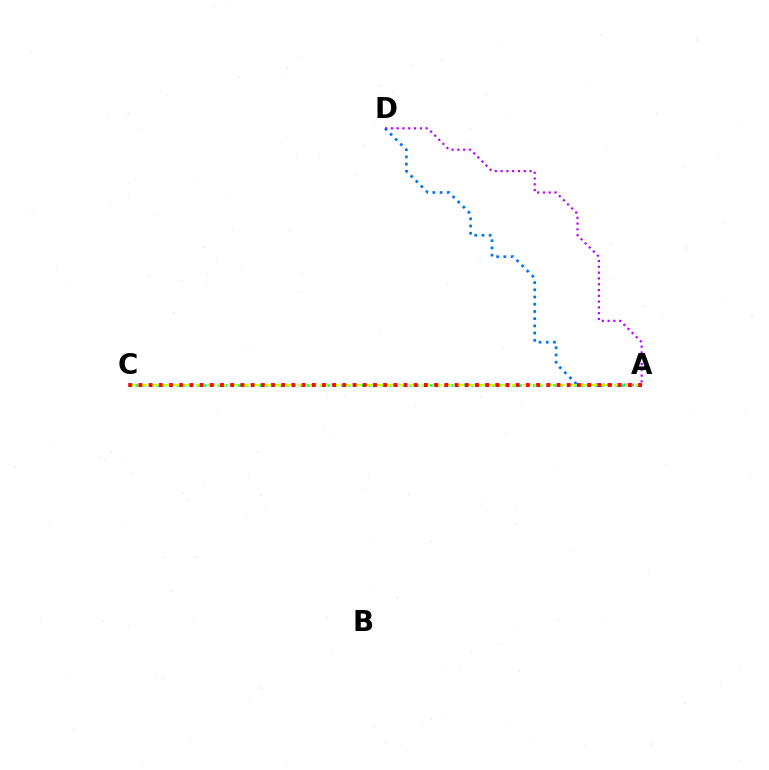{('A', 'D'): [{'color': '#0074ff', 'line_style': 'dotted', 'thickness': 1.96}, {'color': '#b900ff', 'line_style': 'dotted', 'thickness': 1.57}], ('A', 'C'): [{'color': '#00ff5c', 'line_style': 'dotted', 'thickness': 1.86}, {'color': '#d1ff00', 'line_style': 'dashed', 'thickness': 1.53}, {'color': '#ff0000', 'line_style': 'dotted', 'thickness': 2.77}]}